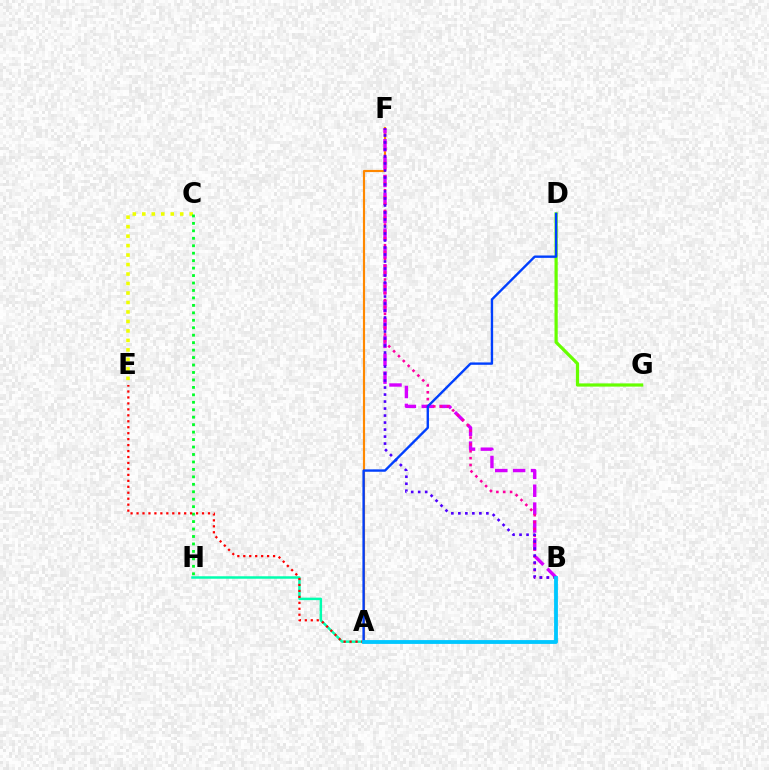{('A', 'F'): [{'color': '#ff8800', 'line_style': 'solid', 'thickness': 1.56}], ('A', 'H'): [{'color': '#00ffaf', 'line_style': 'solid', 'thickness': 1.78}], ('B', 'F'): [{'color': '#d600ff', 'line_style': 'dashed', 'thickness': 2.43}, {'color': '#ff00a0', 'line_style': 'dotted', 'thickness': 1.87}, {'color': '#4f00ff', 'line_style': 'dotted', 'thickness': 1.9}], ('C', 'E'): [{'color': '#eeff00', 'line_style': 'dotted', 'thickness': 2.58}], ('C', 'H'): [{'color': '#00ff27', 'line_style': 'dotted', 'thickness': 2.03}], ('D', 'G'): [{'color': '#66ff00', 'line_style': 'solid', 'thickness': 2.31}], ('A', 'E'): [{'color': '#ff0000', 'line_style': 'dotted', 'thickness': 1.62}], ('A', 'D'): [{'color': '#003fff', 'line_style': 'solid', 'thickness': 1.71}], ('A', 'B'): [{'color': '#00c7ff', 'line_style': 'solid', 'thickness': 2.76}]}